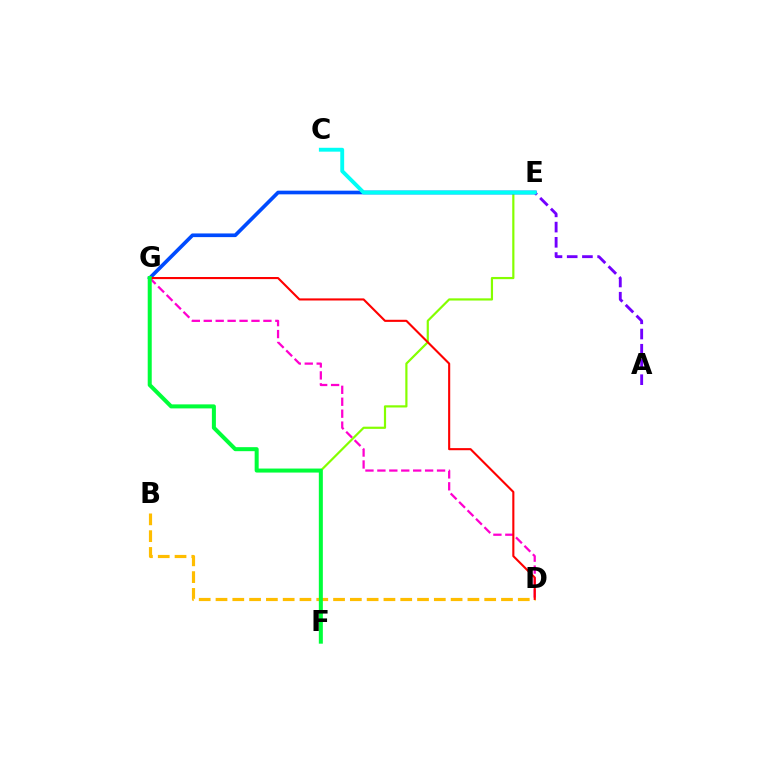{('E', 'F'): [{'color': '#84ff00', 'line_style': 'solid', 'thickness': 1.58}], ('B', 'D'): [{'color': '#ffbd00', 'line_style': 'dashed', 'thickness': 2.28}], ('E', 'G'): [{'color': '#004bff', 'line_style': 'solid', 'thickness': 2.64}], ('A', 'E'): [{'color': '#7200ff', 'line_style': 'dashed', 'thickness': 2.07}], ('D', 'G'): [{'color': '#ff00cf', 'line_style': 'dashed', 'thickness': 1.62}, {'color': '#ff0000', 'line_style': 'solid', 'thickness': 1.52}], ('F', 'G'): [{'color': '#00ff39', 'line_style': 'solid', 'thickness': 2.9}], ('C', 'E'): [{'color': '#00fff6', 'line_style': 'solid', 'thickness': 2.79}]}